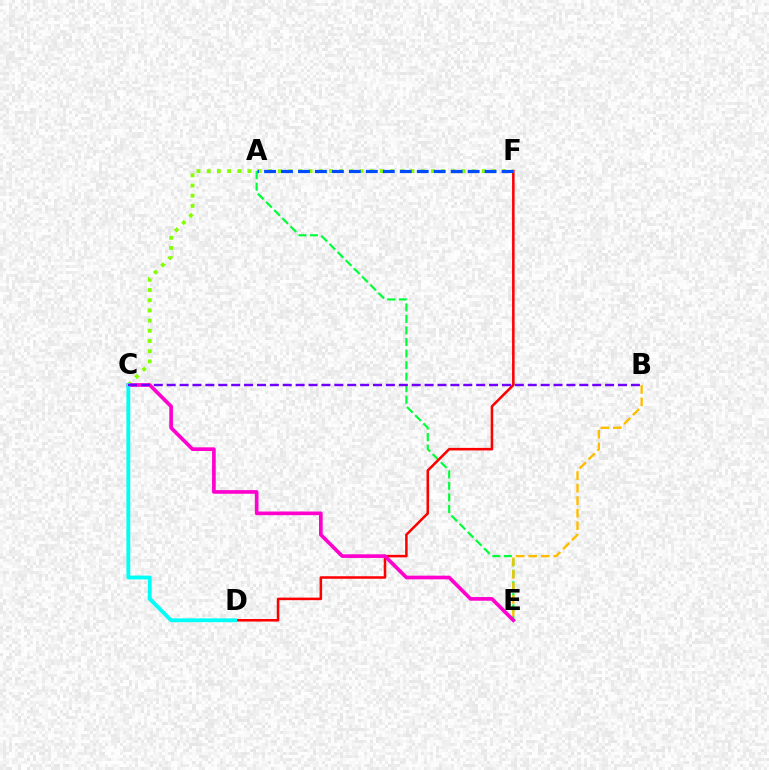{('A', 'E'): [{'color': '#00ff39', 'line_style': 'dashed', 'thickness': 1.57}], ('D', 'F'): [{'color': '#ff0000', 'line_style': 'solid', 'thickness': 1.83}], ('C', 'F'): [{'color': '#84ff00', 'line_style': 'dotted', 'thickness': 2.77}], ('B', 'E'): [{'color': '#ffbd00', 'line_style': 'dashed', 'thickness': 1.7}], ('A', 'F'): [{'color': '#004bff', 'line_style': 'dashed', 'thickness': 2.31}], ('C', 'E'): [{'color': '#ff00cf', 'line_style': 'solid', 'thickness': 2.64}], ('C', 'D'): [{'color': '#00fff6', 'line_style': 'solid', 'thickness': 2.76}], ('B', 'C'): [{'color': '#7200ff', 'line_style': 'dashed', 'thickness': 1.75}]}